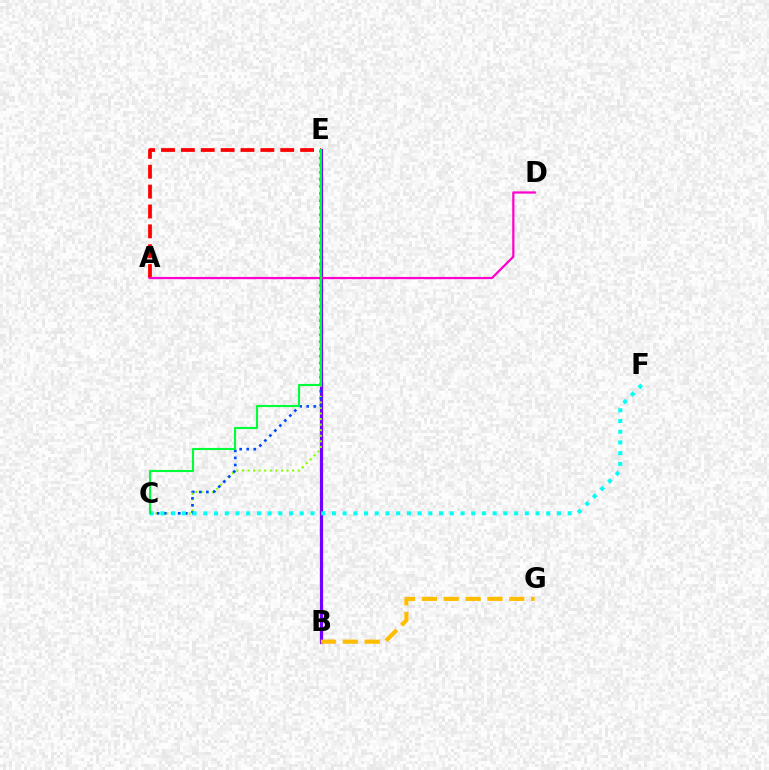{('B', 'E'): [{'color': '#7200ff', 'line_style': 'solid', 'thickness': 2.32}], ('C', 'E'): [{'color': '#84ff00', 'line_style': 'dotted', 'thickness': 1.51}, {'color': '#004bff', 'line_style': 'dotted', 'thickness': 1.92}, {'color': '#00ff39', 'line_style': 'solid', 'thickness': 1.53}], ('A', 'E'): [{'color': '#ff0000', 'line_style': 'dashed', 'thickness': 2.7}], ('A', 'D'): [{'color': '#ff00cf', 'line_style': 'solid', 'thickness': 1.61}], ('B', 'G'): [{'color': '#ffbd00', 'line_style': 'dashed', 'thickness': 2.97}], ('C', 'F'): [{'color': '#00fff6', 'line_style': 'dotted', 'thickness': 2.91}]}